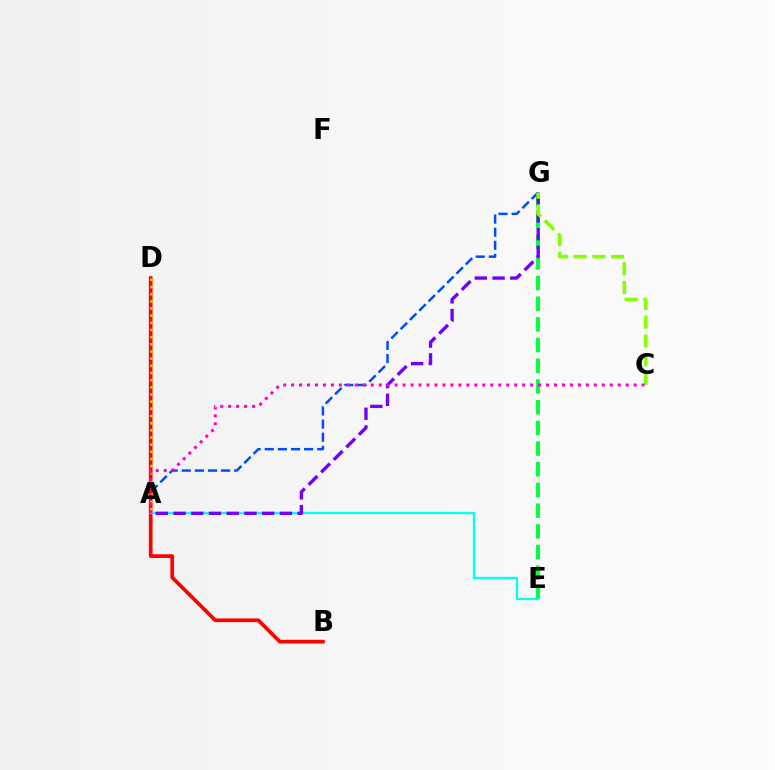{('A', 'G'): [{'color': '#004bff', 'line_style': 'dashed', 'thickness': 1.78}, {'color': '#7200ff', 'line_style': 'dashed', 'thickness': 2.41}], ('B', 'D'): [{'color': '#ff0000', 'line_style': 'solid', 'thickness': 2.67}], ('A', 'D'): [{'color': '#ffbd00', 'line_style': 'dotted', 'thickness': 1.95}], ('E', 'G'): [{'color': '#00ff39', 'line_style': 'dashed', 'thickness': 2.81}], ('A', 'E'): [{'color': '#00fff6', 'line_style': 'solid', 'thickness': 1.64}], ('C', 'G'): [{'color': '#84ff00', 'line_style': 'dashed', 'thickness': 2.55}], ('A', 'C'): [{'color': '#ff00cf', 'line_style': 'dotted', 'thickness': 2.16}]}